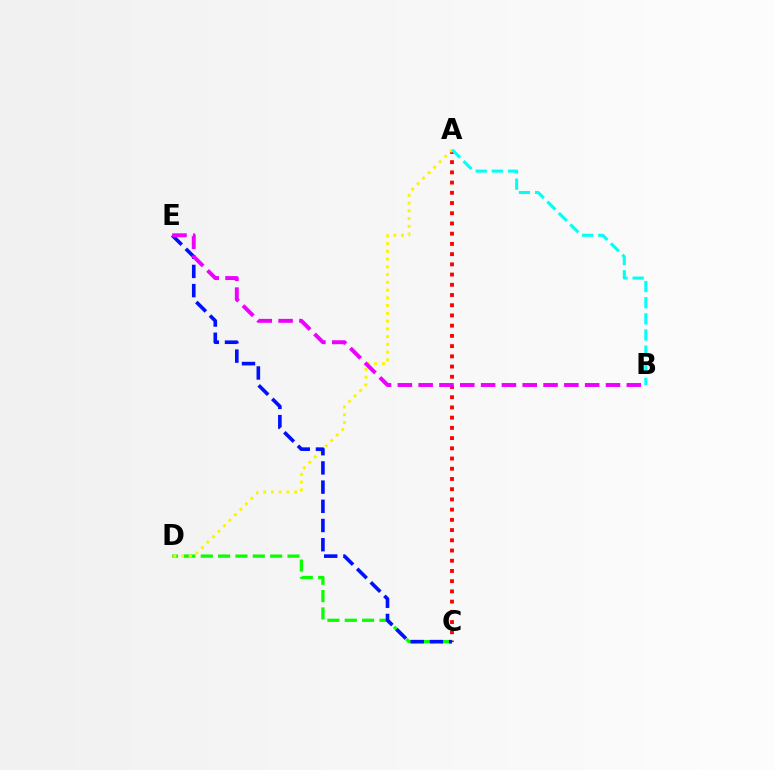{('C', 'D'): [{'color': '#08ff00', 'line_style': 'dashed', 'thickness': 2.36}], ('A', 'C'): [{'color': '#ff0000', 'line_style': 'dotted', 'thickness': 2.78}], ('A', 'D'): [{'color': '#fcf500', 'line_style': 'dotted', 'thickness': 2.11}], ('A', 'B'): [{'color': '#00fff6', 'line_style': 'dashed', 'thickness': 2.19}], ('C', 'E'): [{'color': '#0010ff', 'line_style': 'dashed', 'thickness': 2.61}], ('B', 'E'): [{'color': '#ee00ff', 'line_style': 'dashed', 'thickness': 2.83}]}